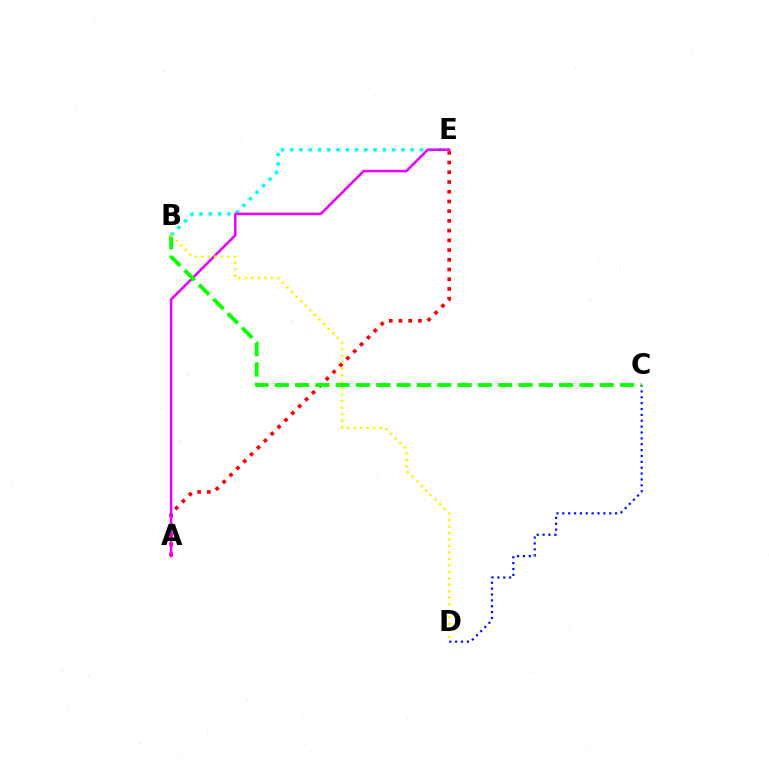{('A', 'E'): [{'color': '#ff0000', 'line_style': 'dotted', 'thickness': 2.64}, {'color': '#ee00ff', 'line_style': 'solid', 'thickness': 1.81}], ('B', 'E'): [{'color': '#00fff6', 'line_style': 'dotted', 'thickness': 2.52}], ('C', 'D'): [{'color': '#0010ff', 'line_style': 'dotted', 'thickness': 1.59}], ('B', 'C'): [{'color': '#08ff00', 'line_style': 'dashed', 'thickness': 2.76}], ('B', 'D'): [{'color': '#fcf500', 'line_style': 'dotted', 'thickness': 1.76}]}